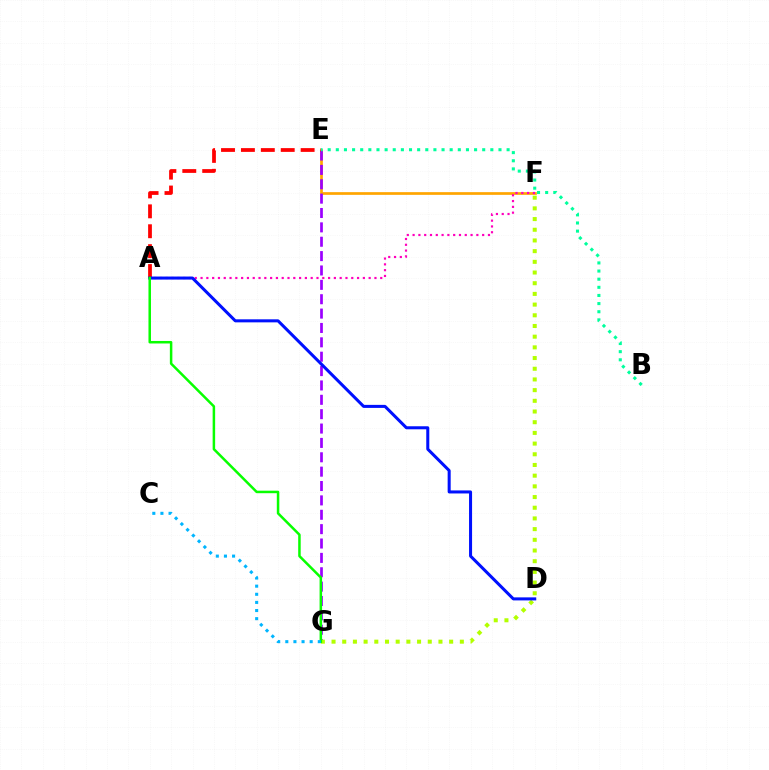{('E', 'F'): [{'color': '#ffa500', 'line_style': 'solid', 'thickness': 1.94}], ('E', 'G'): [{'color': '#9b00ff', 'line_style': 'dashed', 'thickness': 1.95}], ('B', 'E'): [{'color': '#00ff9d', 'line_style': 'dotted', 'thickness': 2.21}], ('F', 'G'): [{'color': '#b3ff00', 'line_style': 'dotted', 'thickness': 2.9}], ('A', 'E'): [{'color': '#ff0000', 'line_style': 'dashed', 'thickness': 2.7}], ('A', 'F'): [{'color': '#ff00bd', 'line_style': 'dotted', 'thickness': 1.57}], ('A', 'D'): [{'color': '#0010ff', 'line_style': 'solid', 'thickness': 2.18}], ('A', 'G'): [{'color': '#08ff00', 'line_style': 'solid', 'thickness': 1.8}], ('C', 'G'): [{'color': '#00b5ff', 'line_style': 'dotted', 'thickness': 2.21}]}